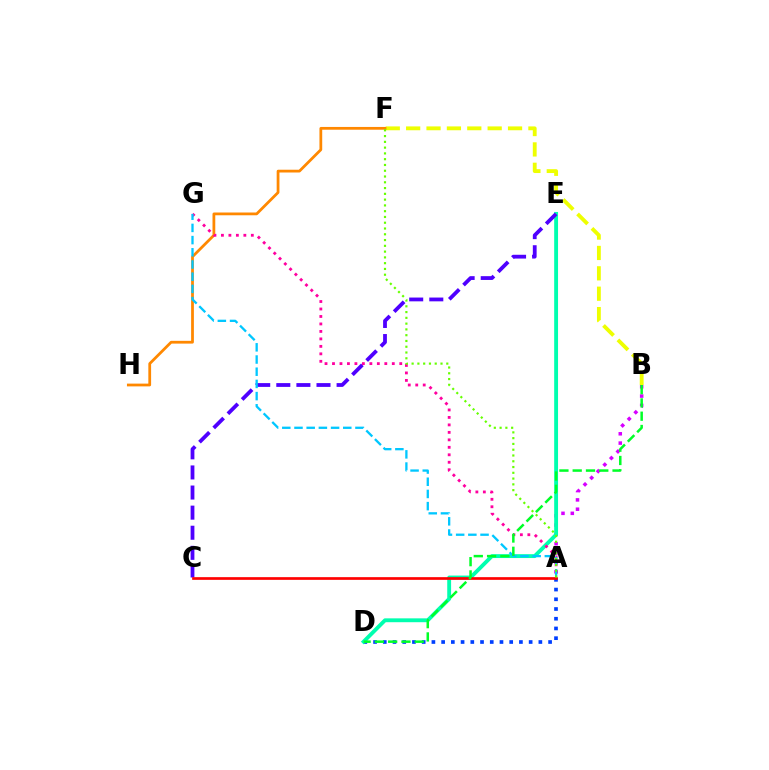{('A', 'D'): [{'color': '#003fff', 'line_style': 'dotted', 'thickness': 2.64}], ('A', 'B'): [{'color': '#d600ff', 'line_style': 'dotted', 'thickness': 2.53}], ('B', 'F'): [{'color': '#eeff00', 'line_style': 'dashed', 'thickness': 2.77}], ('D', 'E'): [{'color': '#00ffaf', 'line_style': 'solid', 'thickness': 2.78}], ('C', 'E'): [{'color': '#4f00ff', 'line_style': 'dashed', 'thickness': 2.73}], ('F', 'H'): [{'color': '#ff8800', 'line_style': 'solid', 'thickness': 1.99}], ('A', 'G'): [{'color': '#ff00a0', 'line_style': 'dotted', 'thickness': 2.03}, {'color': '#00c7ff', 'line_style': 'dashed', 'thickness': 1.66}], ('A', 'C'): [{'color': '#ff0000', 'line_style': 'solid', 'thickness': 1.93}], ('A', 'F'): [{'color': '#66ff00', 'line_style': 'dotted', 'thickness': 1.57}], ('B', 'D'): [{'color': '#00ff27', 'line_style': 'dashed', 'thickness': 1.8}]}